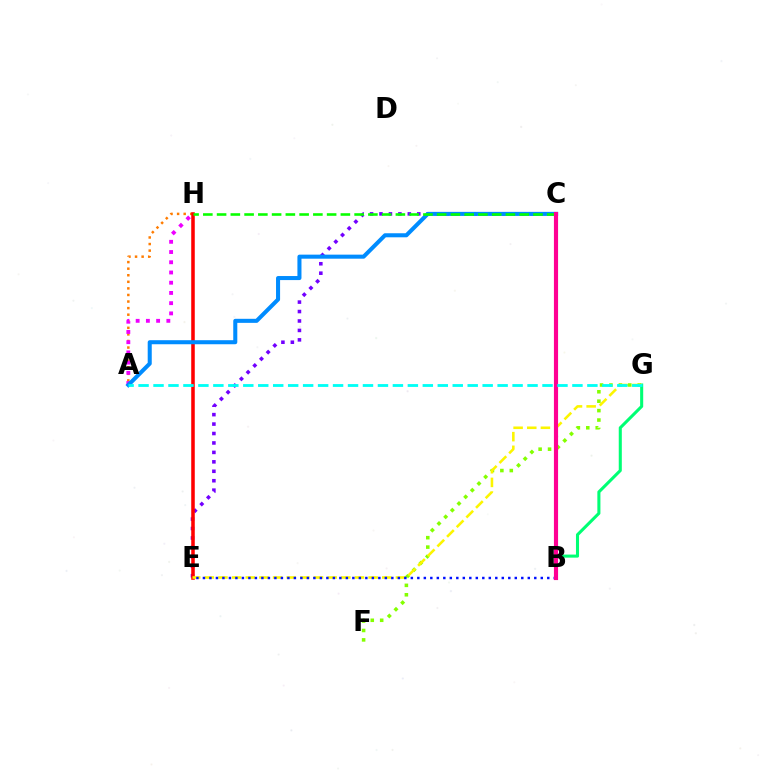{('B', 'G'): [{'color': '#00ff74', 'line_style': 'solid', 'thickness': 2.2}], ('A', 'H'): [{'color': '#ff7c00', 'line_style': 'dotted', 'thickness': 1.79}, {'color': '#ee00ff', 'line_style': 'dotted', 'thickness': 2.78}], ('C', 'E'): [{'color': '#7200ff', 'line_style': 'dotted', 'thickness': 2.57}], ('E', 'H'): [{'color': '#ff0000', 'line_style': 'solid', 'thickness': 2.55}], ('F', 'G'): [{'color': '#84ff00', 'line_style': 'dotted', 'thickness': 2.56}], ('A', 'C'): [{'color': '#008cff', 'line_style': 'solid', 'thickness': 2.92}], ('E', 'G'): [{'color': '#fcf500', 'line_style': 'dashed', 'thickness': 1.85}], ('B', 'E'): [{'color': '#0010ff', 'line_style': 'dotted', 'thickness': 1.77}], ('C', 'H'): [{'color': '#08ff00', 'line_style': 'dashed', 'thickness': 1.87}], ('B', 'C'): [{'color': '#ff0094', 'line_style': 'solid', 'thickness': 2.98}], ('A', 'G'): [{'color': '#00fff6', 'line_style': 'dashed', 'thickness': 2.03}]}